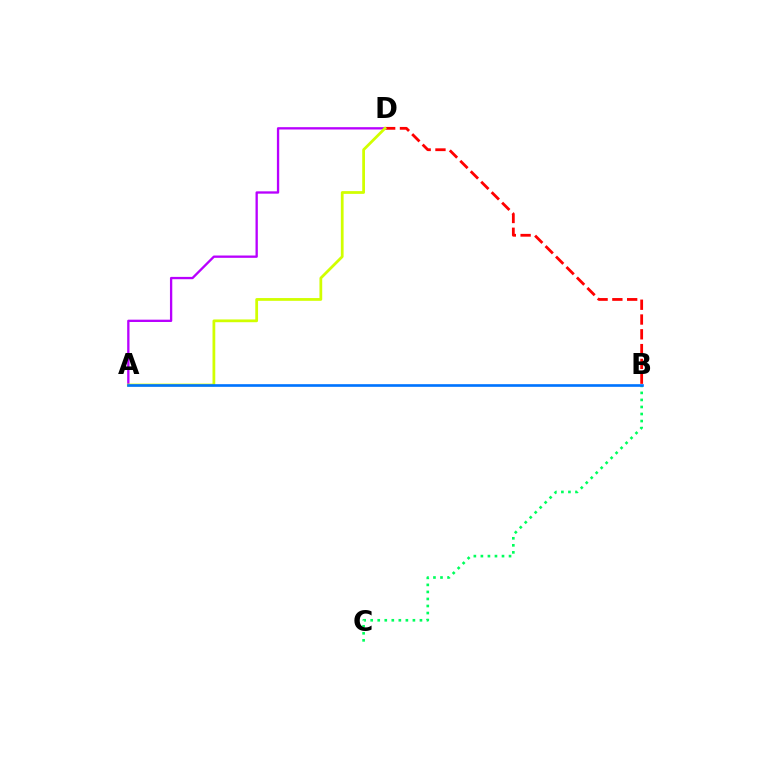{('B', 'D'): [{'color': '#ff0000', 'line_style': 'dashed', 'thickness': 2.01}], ('B', 'C'): [{'color': '#00ff5c', 'line_style': 'dotted', 'thickness': 1.91}], ('A', 'D'): [{'color': '#b900ff', 'line_style': 'solid', 'thickness': 1.67}, {'color': '#d1ff00', 'line_style': 'solid', 'thickness': 1.99}], ('A', 'B'): [{'color': '#0074ff', 'line_style': 'solid', 'thickness': 1.91}]}